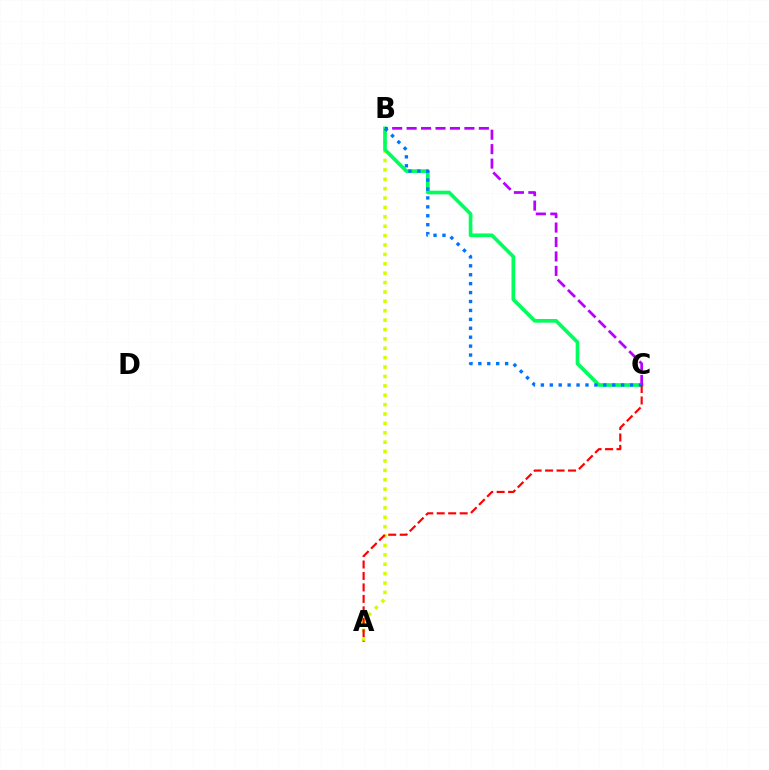{('A', 'B'): [{'color': '#d1ff00', 'line_style': 'dotted', 'thickness': 2.55}], ('B', 'C'): [{'color': '#00ff5c', 'line_style': 'solid', 'thickness': 2.64}, {'color': '#b900ff', 'line_style': 'dashed', 'thickness': 1.96}, {'color': '#0074ff', 'line_style': 'dotted', 'thickness': 2.42}], ('A', 'C'): [{'color': '#ff0000', 'line_style': 'dashed', 'thickness': 1.56}]}